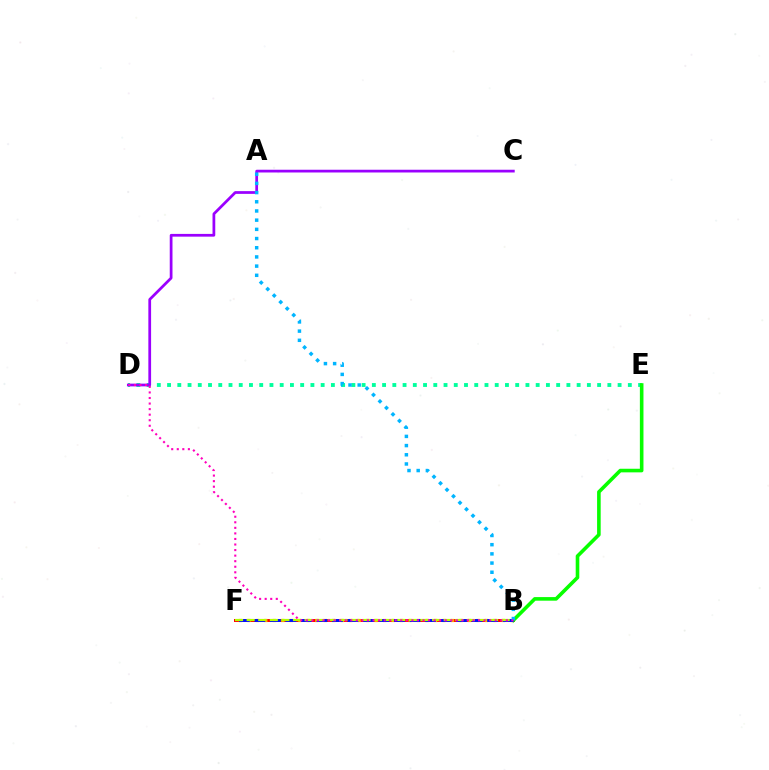{('B', 'F'): [{'color': '#ff0000', 'line_style': 'solid', 'thickness': 2.14}, {'color': '#ffa500', 'line_style': 'dotted', 'thickness': 2.31}, {'color': '#0010ff', 'line_style': 'dashed', 'thickness': 2.11}, {'color': '#b3ff00', 'line_style': 'dashed', 'thickness': 1.57}], ('D', 'E'): [{'color': '#00ff9d', 'line_style': 'dotted', 'thickness': 2.78}], ('B', 'E'): [{'color': '#08ff00', 'line_style': 'solid', 'thickness': 2.59}], ('C', 'D'): [{'color': '#9b00ff', 'line_style': 'solid', 'thickness': 1.97}], ('A', 'B'): [{'color': '#00b5ff', 'line_style': 'dotted', 'thickness': 2.5}], ('B', 'D'): [{'color': '#ff00bd', 'line_style': 'dotted', 'thickness': 1.51}]}